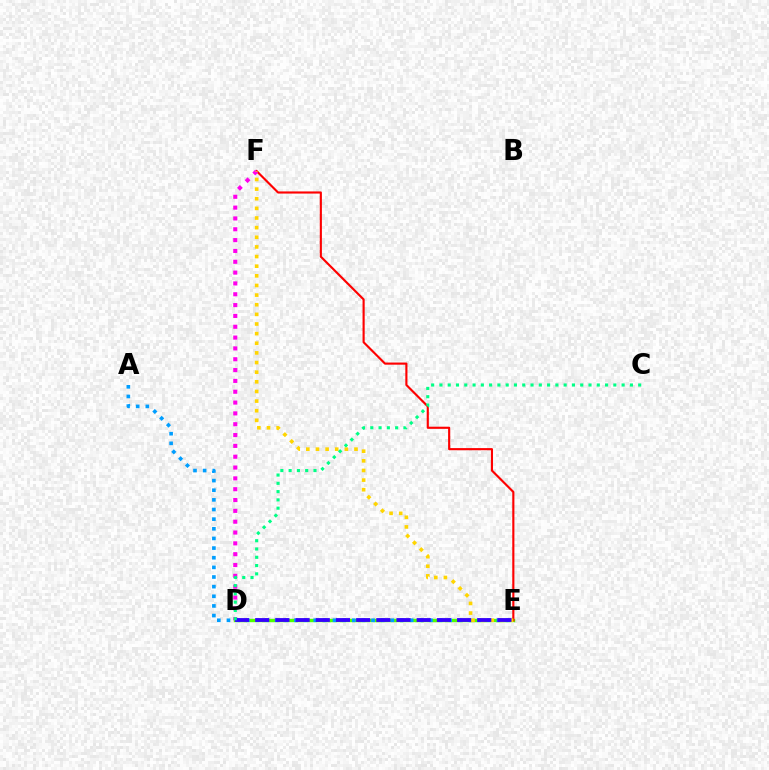{('D', 'E'): [{'color': '#4fff00', 'line_style': 'solid', 'thickness': 2.45}, {'color': '#3700ff', 'line_style': 'dashed', 'thickness': 2.74}], ('A', 'E'): [{'color': '#009eff', 'line_style': 'dotted', 'thickness': 2.62}], ('E', 'F'): [{'color': '#ff0000', 'line_style': 'solid', 'thickness': 1.54}, {'color': '#ffd500', 'line_style': 'dotted', 'thickness': 2.62}], ('D', 'F'): [{'color': '#ff00ed', 'line_style': 'dotted', 'thickness': 2.94}], ('C', 'D'): [{'color': '#00ff86', 'line_style': 'dotted', 'thickness': 2.25}]}